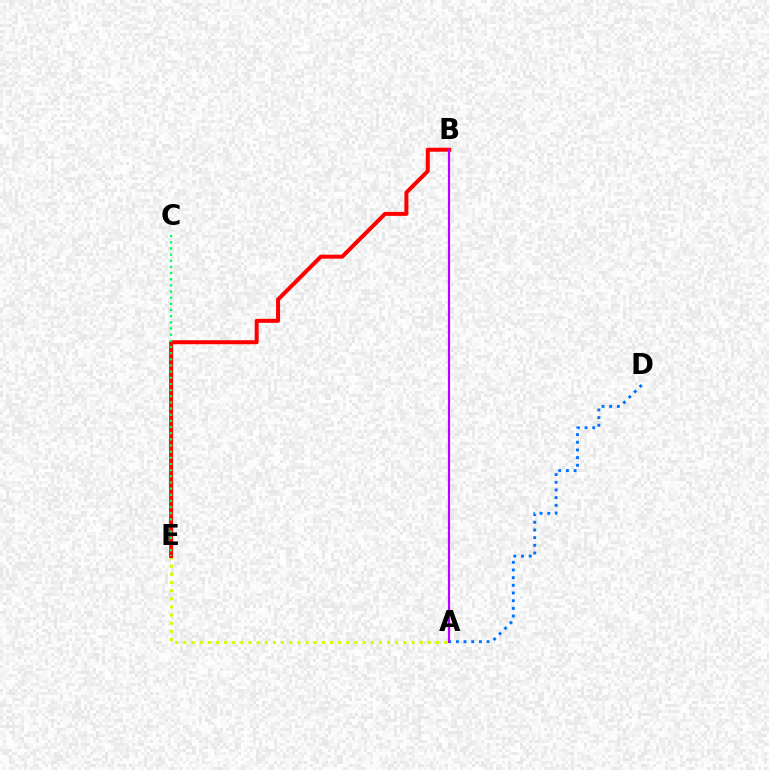{('A', 'D'): [{'color': '#0074ff', 'line_style': 'dotted', 'thickness': 2.09}], ('A', 'E'): [{'color': '#d1ff00', 'line_style': 'dotted', 'thickness': 2.21}], ('B', 'E'): [{'color': '#ff0000', 'line_style': 'solid', 'thickness': 2.87}], ('C', 'E'): [{'color': '#00ff5c', 'line_style': 'dotted', 'thickness': 1.67}], ('A', 'B'): [{'color': '#b900ff', 'line_style': 'solid', 'thickness': 1.57}]}